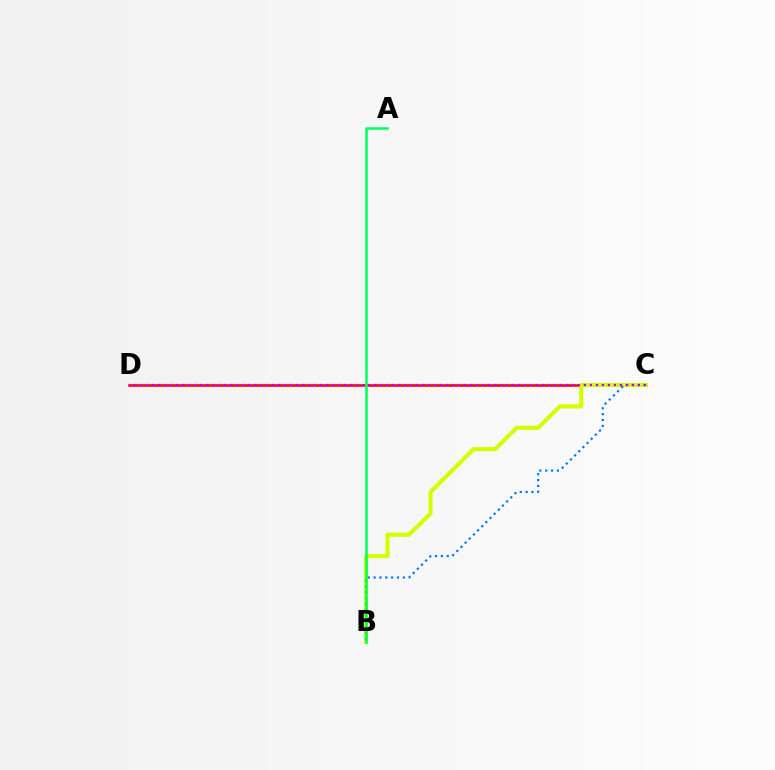{('C', 'D'): [{'color': '#ff0000', 'line_style': 'solid', 'thickness': 1.84}, {'color': '#b900ff', 'line_style': 'dotted', 'thickness': 1.63}], ('B', 'C'): [{'color': '#d1ff00', 'line_style': 'solid', 'thickness': 2.97}, {'color': '#0074ff', 'line_style': 'dotted', 'thickness': 1.59}], ('A', 'B'): [{'color': '#00ff5c', 'line_style': 'solid', 'thickness': 1.8}]}